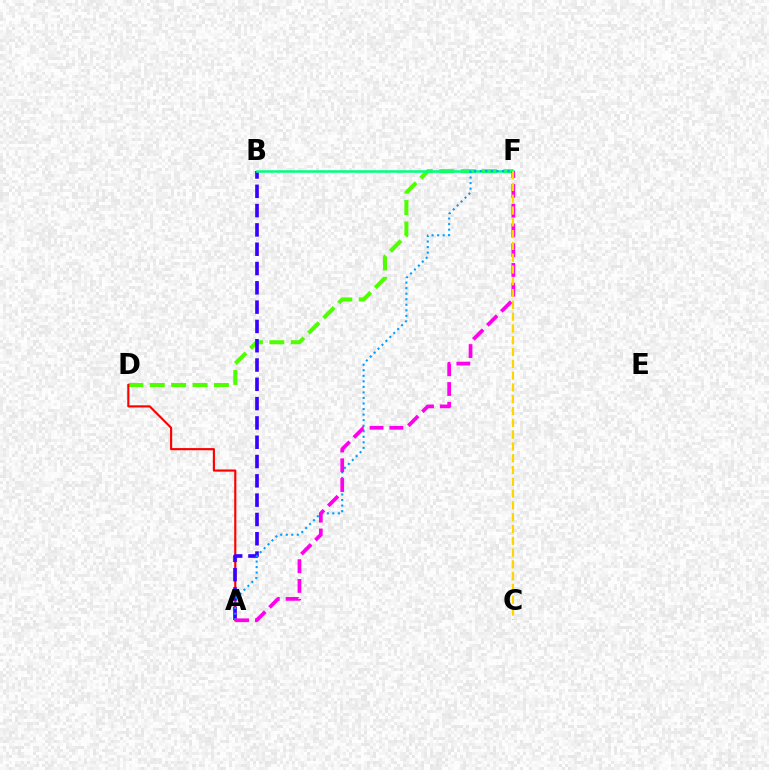{('D', 'F'): [{'color': '#4fff00', 'line_style': 'dashed', 'thickness': 2.91}], ('A', 'D'): [{'color': '#ff0000', 'line_style': 'solid', 'thickness': 1.55}], ('A', 'B'): [{'color': '#3700ff', 'line_style': 'dashed', 'thickness': 2.62}], ('B', 'F'): [{'color': '#00ff86', 'line_style': 'solid', 'thickness': 1.84}], ('A', 'F'): [{'color': '#009eff', 'line_style': 'dotted', 'thickness': 1.51}, {'color': '#ff00ed', 'line_style': 'dashed', 'thickness': 2.69}], ('C', 'F'): [{'color': '#ffd500', 'line_style': 'dashed', 'thickness': 1.6}]}